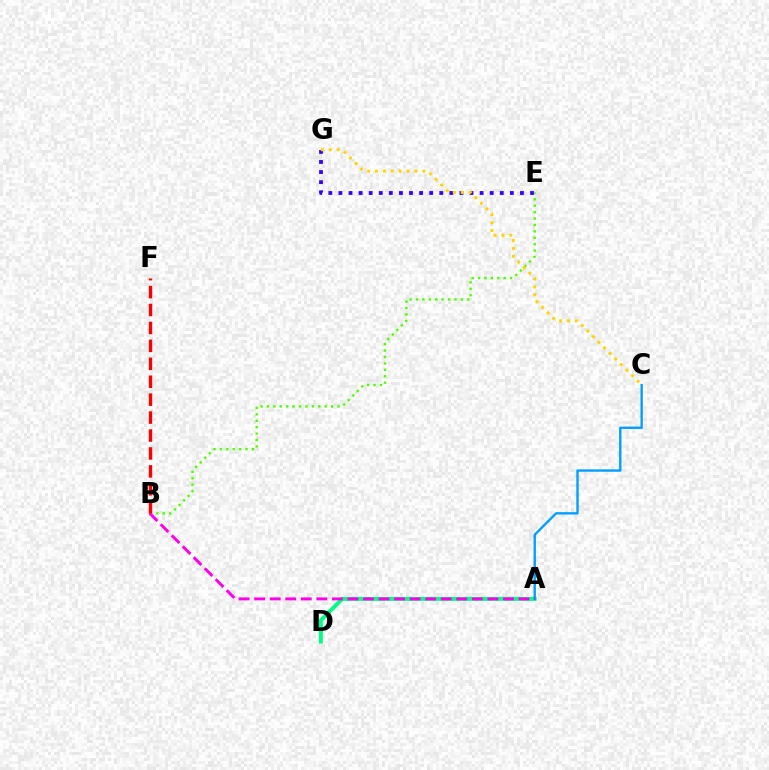{('A', 'D'): [{'color': '#00ff86', 'line_style': 'solid', 'thickness': 2.83}], ('A', 'C'): [{'color': '#009eff', 'line_style': 'solid', 'thickness': 1.69}], ('B', 'E'): [{'color': '#4fff00', 'line_style': 'dotted', 'thickness': 1.74}], ('A', 'B'): [{'color': '#ff00ed', 'line_style': 'dashed', 'thickness': 2.11}], ('E', 'G'): [{'color': '#3700ff', 'line_style': 'dotted', 'thickness': 2.74}], ('C', 'G'): [{'color': '#ffd500', 'line_style': 'dotted', 'thickness': 2.14}], ('B', 'F'): [{'color': '#ff0000', 'line_style': 'dashed', 'thickness': 2.44}]}